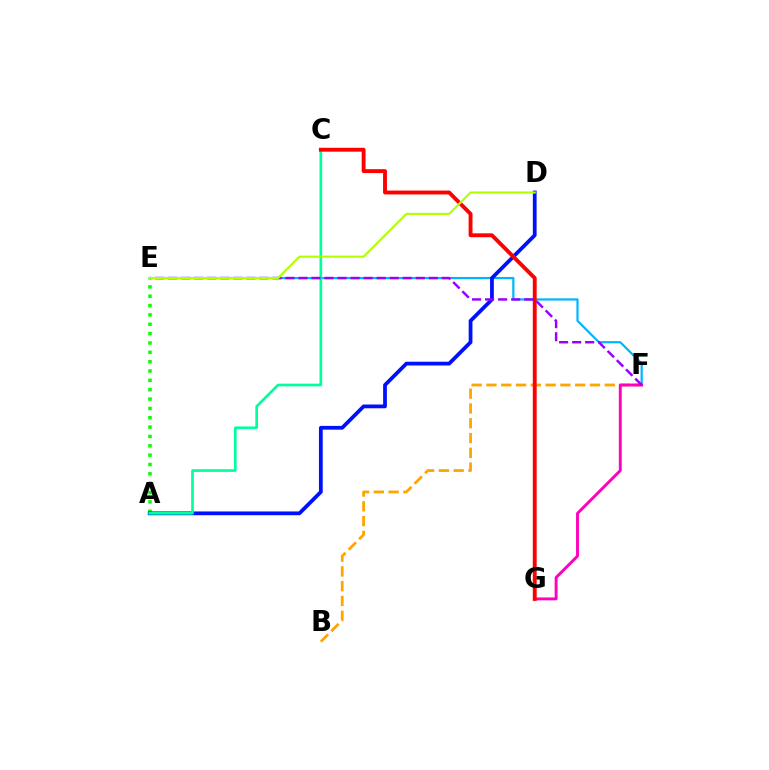{('A', 'E'): [{'color': '#08ff00', 'line_style': 'dotted', 'thickness': 2.54}], ('E', 'F'): [{'color': '#00b5ff', 'line_style': 'solid', 'thickness': 1.59}, {'color': '#9b00ff', 'line_style': 'dashed', 'thickness': 1.77}], ('A', 'D'): [{'color': '#0010ff', 'line_style': 'solid', 'thickness': 2.71}], ('B', 'F'): [{'color': '#ffa500', 'line_style': 'dashed', 'thickness': 2.01}], ('F', 'G'): [{'color': '#ff00bd', 'line_style': 'solid', 'thickness': 2.09}], ('A', 'C'): [{'color': '#00ff9d', 'line_style': 'solid', 'thickness': 1.93}], ('C', 'G'): [{'color': '#ff0000', 'line_style': 'solid', 'thickness': 2.8}], ('D', 'E'): [{'color': '#b3ff00', 'line_style': 'solid', 'thickness': 1.53}]}